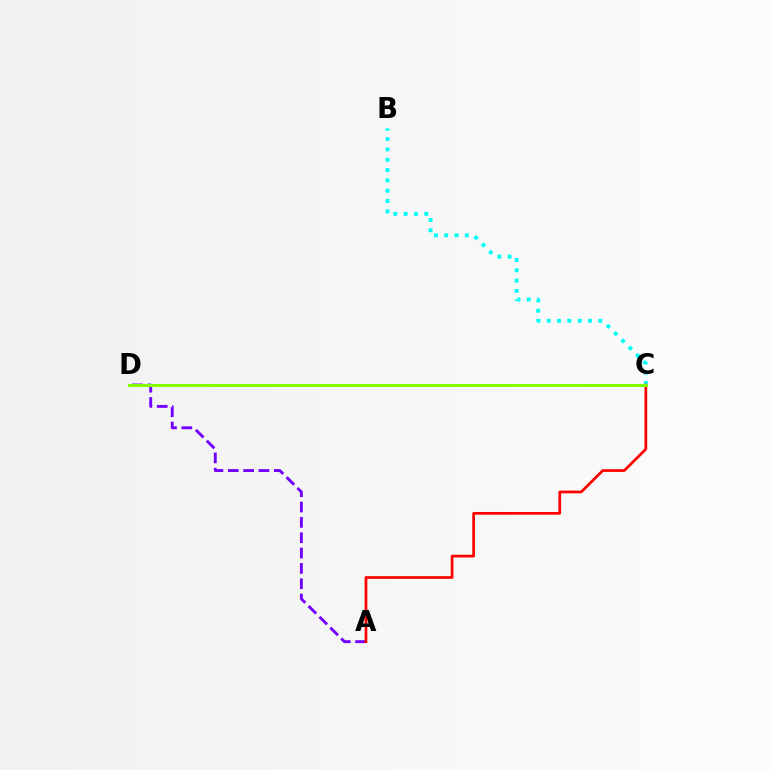{('A', 'D'): [{'color': '#7200ff', 'line_style': 'dashed', 'thickness': 2.08}], ('B', 'C'): [{'color': '#00fff6', 'line_style': 'dotted', 'thickness': 2.8}], ('A', 'C'): [{'color': '#ff0000', 'line_style': 'solid', 'thickness': 1.95}], ('C', 'D'): [{'color': '#84ff00', 'line_style': 'solid', 'thickness': 2.16}]}